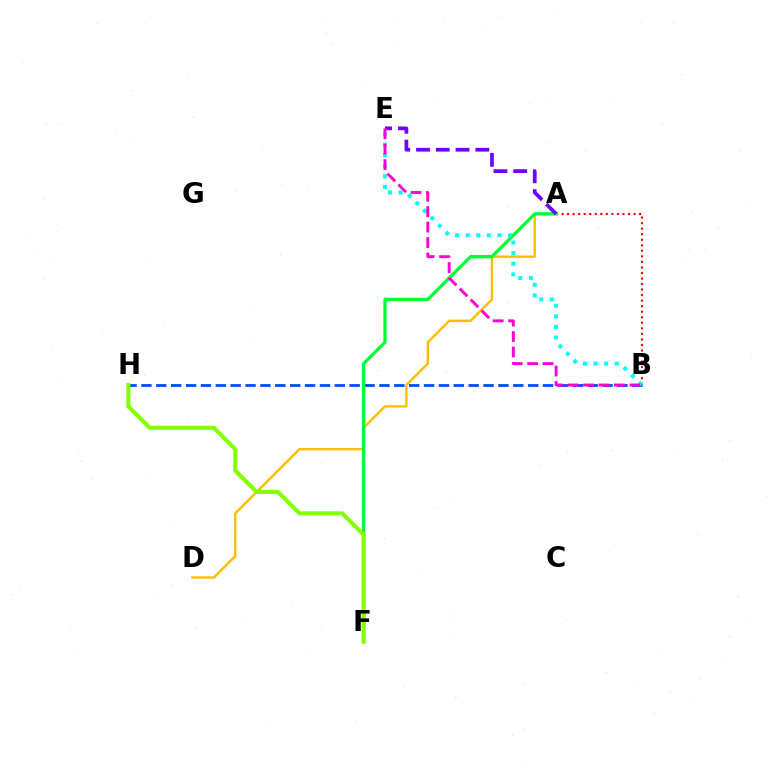{('A', 'D'): [{'color': '#ffbd00', 'line_style': 'solid', 'thickness': 1.72}], ('A', 'B'): [{'color': '#ff0000', 'line_style': 'dotted', 'thickness': 1.5}], ('B', 'H'): [{'color': '#004bff', 'line_style': 'dashed', 'thickness': 2.02}], ('A', 'F'): [{'color': '#00ff39', 'line_style': 'solid', 'thickness': 2.38}], ('B', 'E'): [{'color': '#00fff6', 'line_style': 'dotted', 'thickness': 2.88}, {'color': '#ff00cf', 'line_style': 'dashed', 'thickness': 2.1}], ('A', 'E'): [{'color': '#7200ff', 'line_style': 'dashed', 'thickness': 2.68}], ('F', 'H'): [{'color': '#84ff00', 'line_style': 'solid', 'thickness': 2.95}]}